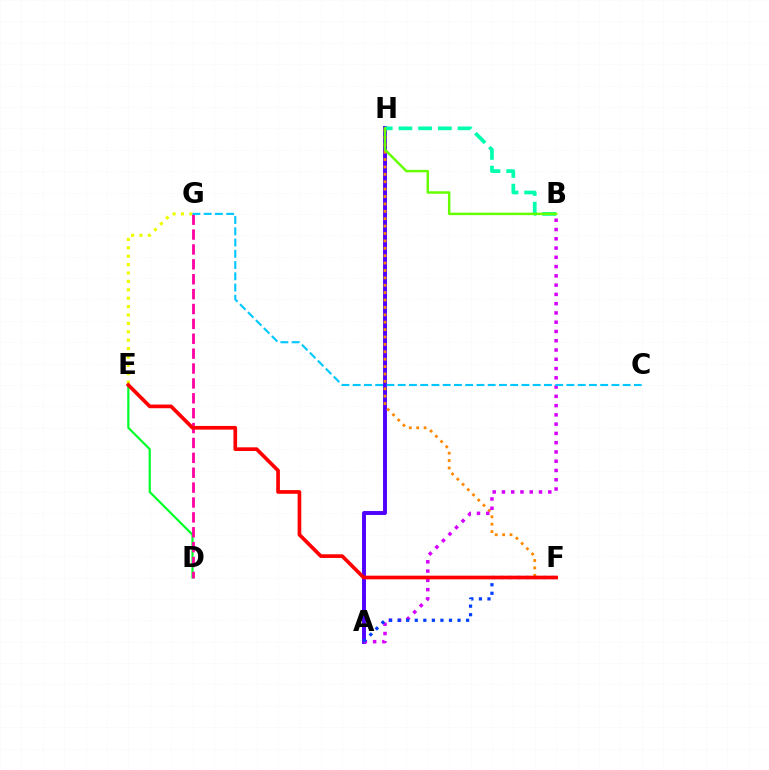{('A', 'H'): [{'color': '#4f00ff', 'line_style': 'solid', 'thickness': 2.82}], ('F', 'H'): [{'color': '#ff8800', 'line_style': 'dotted', 'thickness': 2.01}], ('A', 'B'): [{'color': '#d600ff', 'line_style': 'dotted', 'thickness': 2.52}], ('D', 'E'): [{'color': '#00ff27', 'line_style': 'solid', 'thickness': 1.57}], ('E', 'G'): [{'color': '#eeff00', 'line_style': 'dotted', 'thickness': 2.28}], ('A', 'F'): [{'color': '#003fff', 'line_style': 'dotted', 'thickness': 2.32}], ('B', 'H'): [{'color': '#00ffaf', 'line_style': 'dashed', 'thickness': 2.68}, {'color': '#66ff00', 'line_style': 'solid', 'thickness': 1.78}], ('D', 'G'): [{'color': '#ff00a0', 'line_style': 'dashed', 'thickness': 2.02}], ('E', 'F'): [{'color': '#ff0000', 'line_style': 'solid', 'thickness': 2.65}], ('C', 'G'): [{'color': '#00c7ff', 'line_style': 'dashed', 'thickness': 1.53}]}